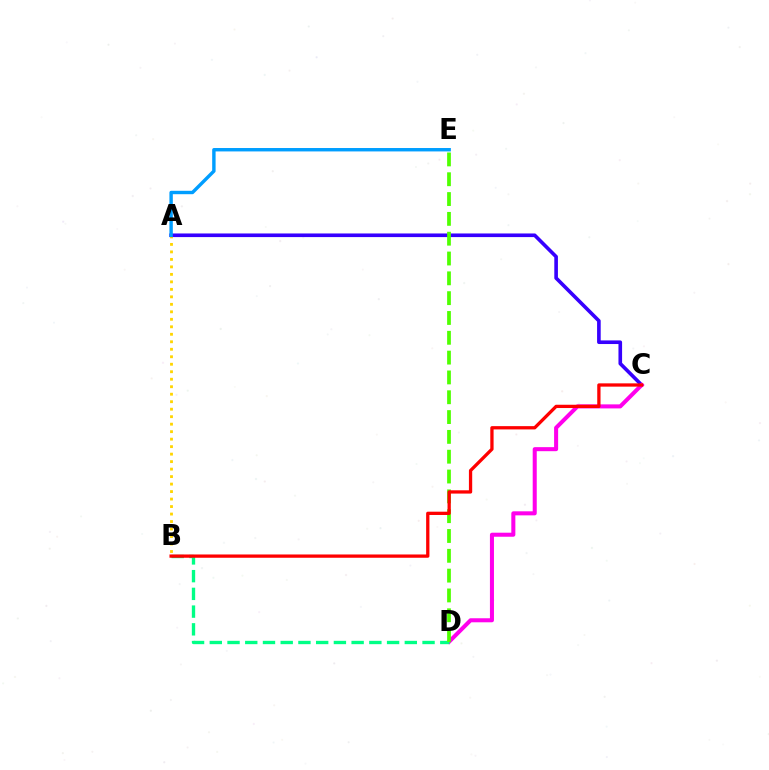{('A', 'B'): [{'color': '#ffd500', 'line_style': 'dotted', 'thickness': 2.04}], ('A', 'C'): [{'color': '#3700ff', 'line_style': 'solid', 'thickness': 2.61}], ('C', 'D'): [{'color': '#ff00ed', 'line_style': 'solid', 'thickness': 2.91}], ('A', 'E'): [{'color': '#009eff', 'line_style': 'solid', 'thickness': 2.45}], ('B', 'D'): [{'color': '#00ff86', 'line_style': 'dashed', 'thickness': 2.41}], ('D', 'E'): [{'color': '#4fff00', 'line_style': 'dashed', 'thickness': 2.69}], ('B', 'C'): [{'color': '#ff0000', 'line_style': 'solid', 'thickness': 2.37}]}